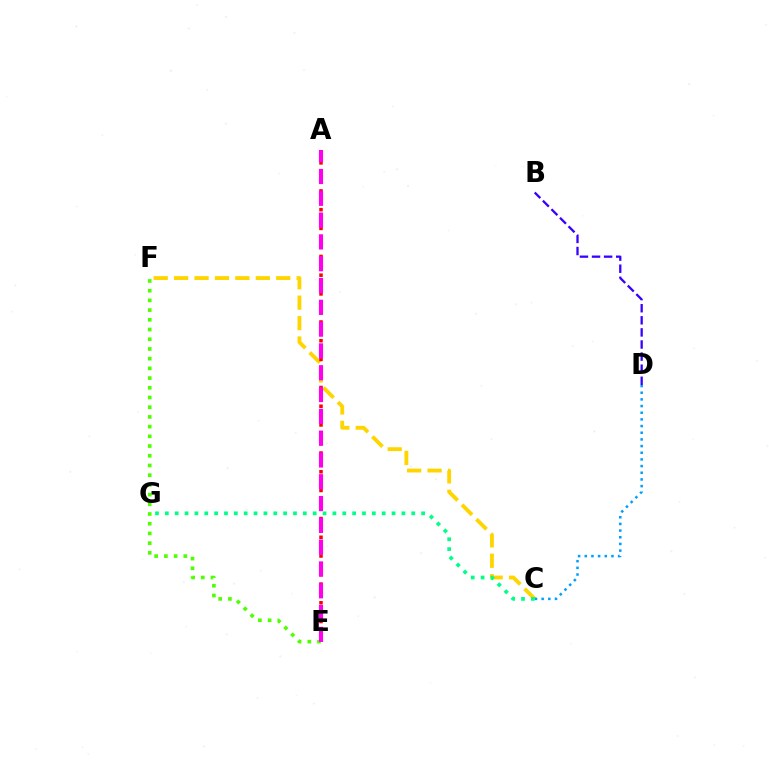{('E', 'F'): [{'color': '#4fff00', 'line_style': 'dotted', 'thickness': 2.64}], ('C', 'F'): [{'color': '#ffd500', 'line_style': 'dashed', 'thickness': 2.77}], ('C', 'D'): [{'color': '#009eff', 'line_style': 'dotted', 'thickness': 1.81}], ('B', 'D'): [{'color': '#3700ff', 'line_style': 'dashed', 'thickness': 1.64}], ('C', 'G'): [{'color': '#00ff86', 'line_style': 'dotted', 'thickness': 2.68}], ('A', 'E'): [{'color': '#ff0000', 'line_style': 'dotted', 'thickness': 2.54}, {'color': '#ff00ed', 'line_style': 'dashed', 'thickness': 2.96}]}